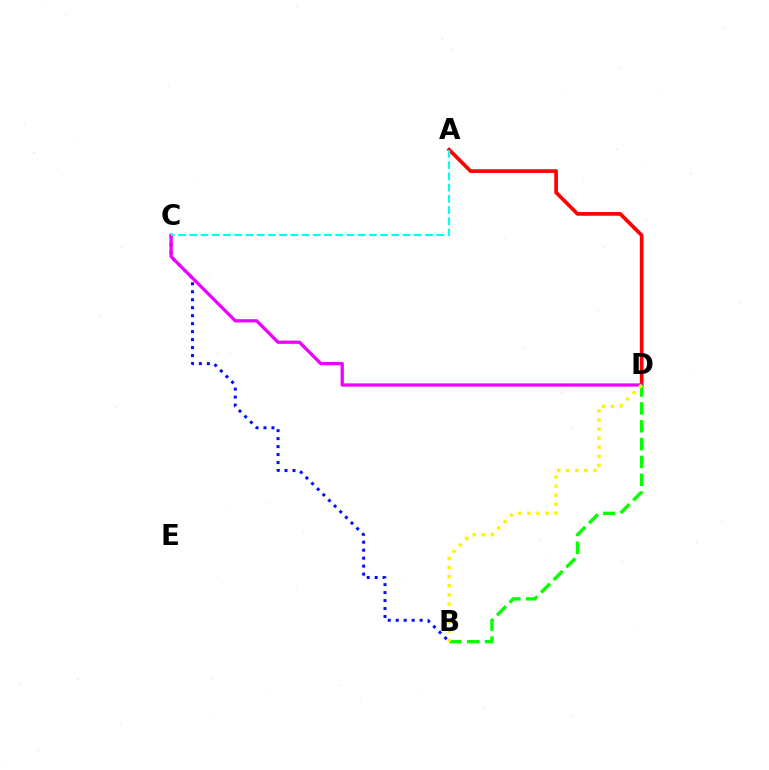{('B', 'C'): [{'color': '#0010ff', 'line_style': 'dotted', 'thickness': 2.17}], ('A', 'D'): [{'color': '#ff0000', 'line_style': 'solid', 'thickness': 2.66}], ('C', 'D'): [{'color': '#ee00ff', 'line_style': 'solid', 'thickness': 2.35}], ('B', 'D'): [{'color': '#08ff00', 'line_style': 'dashed', 'thickness': 2.42}, {'color': '#fcf500', 'line_style': 'dotted', 'thickness': 2.47}], ('A', 'C'): [{'color': '#00fff6', 'line_style': 'dashed', 'thickness': 1.53}]}